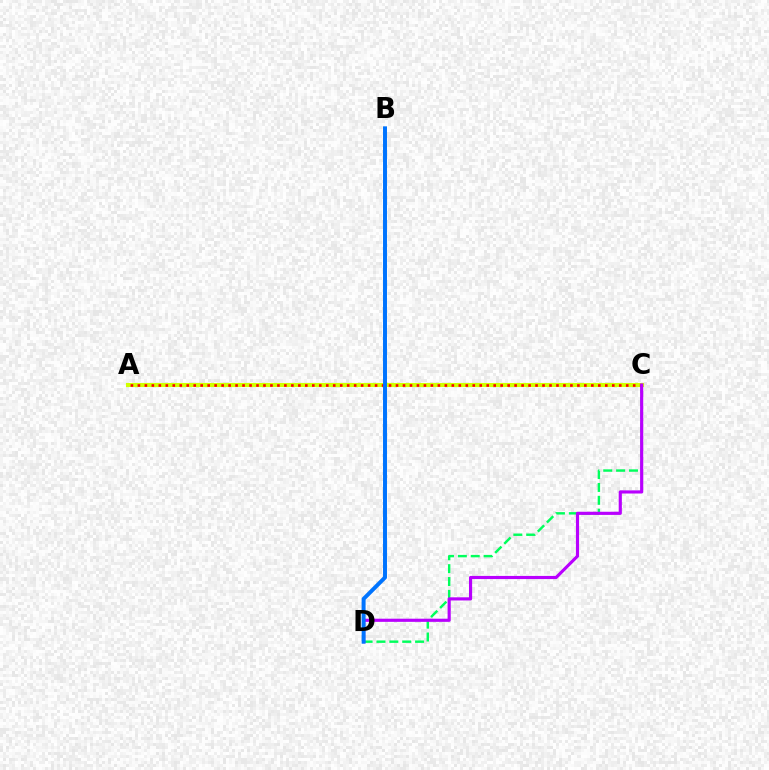{('C', 'D'): [{'color': '#00ff5c', 'line_style': 'dashed', 'thickness': 1.75}, {'color': '#b900ff', 'line_style': 'solid', 'thickness': 2.27}], ('A', 'C'): [{'color': '#d1ff00', 'line_style': 'solid', 'thickness': 2.95}, {'color': '#ff0000', 'line_style': 'dotted', 'thickness': 1.9}], ('B', 'D'): [{'color': '#0074ff', 'line_style': 'solid', 'thickness': 2.85}]}